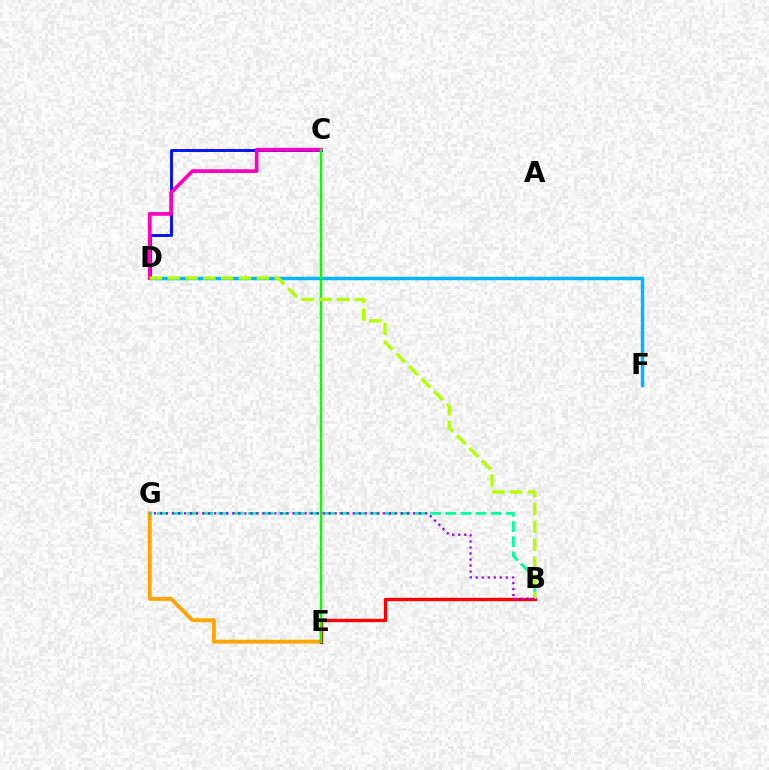{('E', 'G'): [{'color': '#ffa500', 'line_style': 'solid', 'thickness': 2.8}], ('B', 'E'): [{'color': '#ff0000', 'line_style': 'solid', 'thickness': 2.41}], ('D', 'F'): [{'color': '#00b5ff', 'line_style': 'solid', 'thickness': 2.49}], ('C', 'D'): [{'color': '#0010ff', 'line_style': 'solid', 'thickness': 2.08}, {'color': '#ff00bd', 'line_style': 'solid', 'thickness': 2.66}], ('C', 'E'): [{'color': '#08ff00', 'line_style': 'solid', 'thickness': 1.79}], ('B', 'G'): [{'color': '#00ff9d', 'line_style': 'dashed', 'thickness': 2.06}, {'color': '#9b00ff', 'line_style': 'dotted', 'thickness': 1.64}], ('B', 'D'): [{'color': '#b3ff00', 'line_style': 'dashed', 'thickness': 2.42}]}